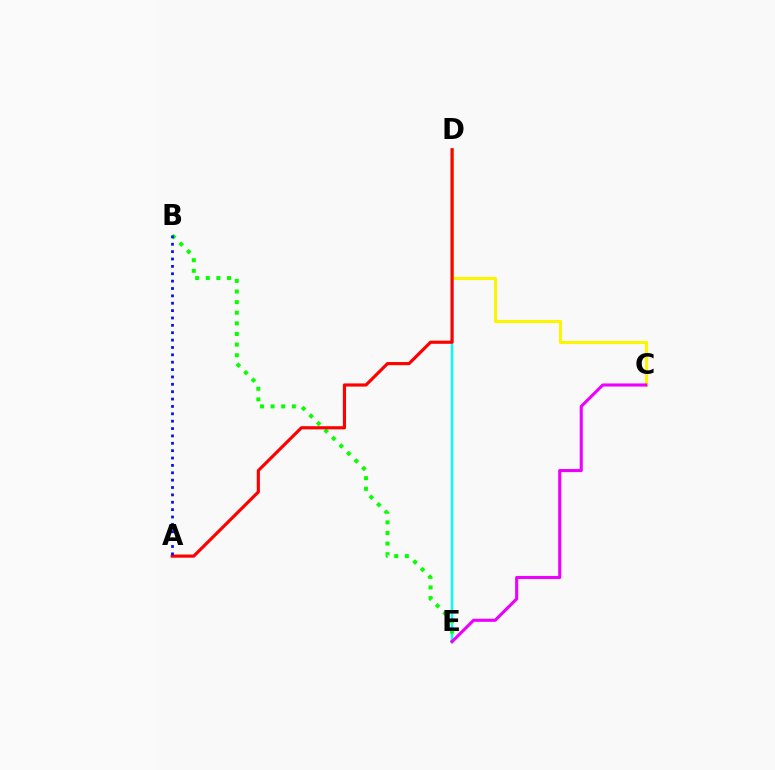{('D', 'E'): [{'color': '#00fff6', 'line_style': 'solid', 'thickness': 1.75}], ('C', 'D'): [{'color': '#fcf500', 'line_style': 'solid', 'thickness': 2.22}], ('B', 'E'): [{'color': '#08ff00', 'line_style': 'dotted', 'thickness': 2.89}], ('A', 'D'): [{'color': '#ff0000', 'line_style': 'solid', 'thickness': 2.27}], ('C', 'E'): [{'color': '#ee00ff', 'line_style': 'solid', 'thickness': 2.23}], ('A', 'B'): [{'color': '#0010ff', 'line_style': 'dotted', 'thickness': 2.0}]}